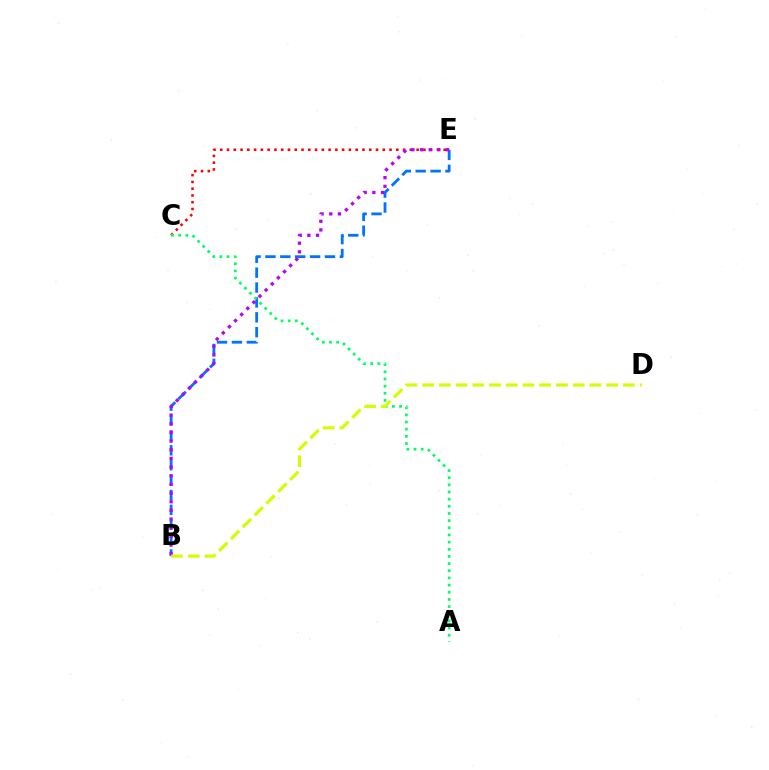{('B', 'E'): [{'color': '#0074ff', 'line_style': 'dashed', 'thickness': 2.02}, {'color': '#b900ff', 'line_style': 'dotted', 'thickness': 2.35}], ('C', 'E'): [{'color': '#ff0000', 'line_style': 'dotted', 'thickness': 1.84}], ('A', 'C'): [{'color': '#00ff5c', 'line_style': 'dotted', 'thickness': 1.95}], ('B', 'D'): [{'color': '#d1ff00', 'line_style': 'dashed', 'thickness': 2.27}]}